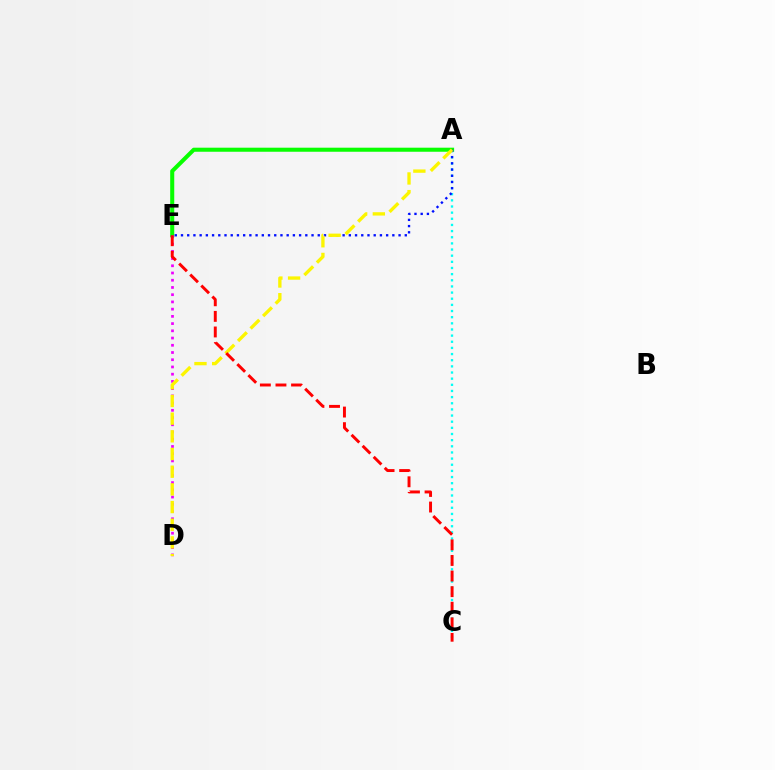{('A', 'E'): [{'color': '#08ff00', 'line_style': 'solid', 'thickness': 2.92}, {'color': '#0010ff', 'line_style': 'dotted', 'thickness': 1.69}], ('A', 'C'): [{'color': '#00fff6', 'line_style': 'dotted', 'thickness': 1.67}], ('D', 'E'): [{'color': '#ee00ff', 'line_style': 'dotted', 'thickness': 1.96}], ('A', 'D'): [{'color': '#fcf500', 'line_style': 'dashed', 'thickness': 2.4}], ('C', 'E'): [{'color': '#ff0000', 'line_style': 'dashed', 'thickness': 2.12}]}